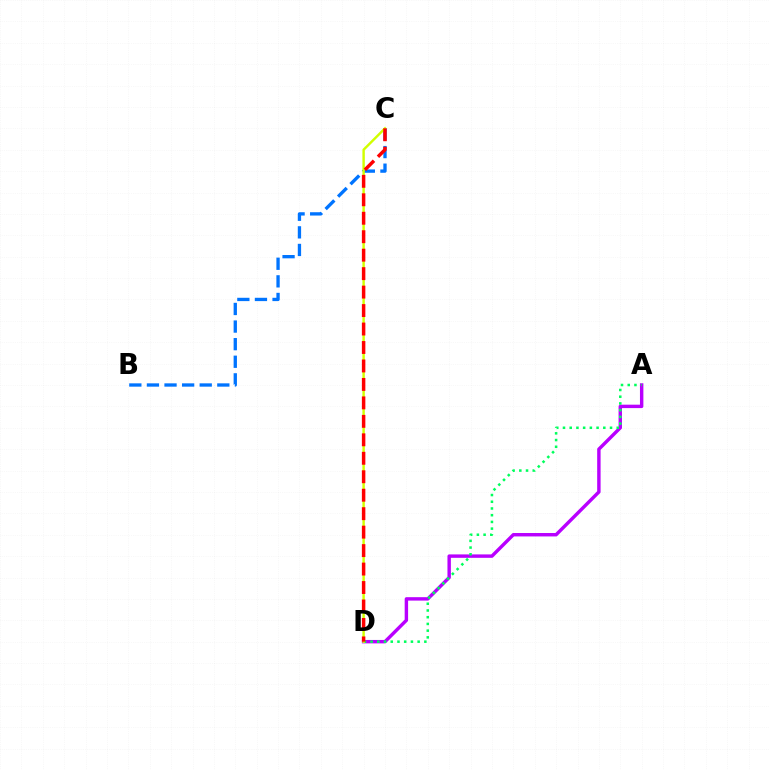{('A', 'D'): [{'color': '#b900ff', 'line_style': 'solid', 'thickness': 2.46}, {'color': '#00ff5c', 'line_style': 'dotted', 'thickness': 1.83}], ('B', 'C'): [{'color': '#0074ff', 'line_style': 'dashed', 'thickness': 2.39}], ('C', 'D'): [{'color': '#d1ff00', 'line_style': 'solid', 'thickness': 1.75}, {'color': '#ff0000', 'line_style': 'dashed', 'thickness': 2.51}]}